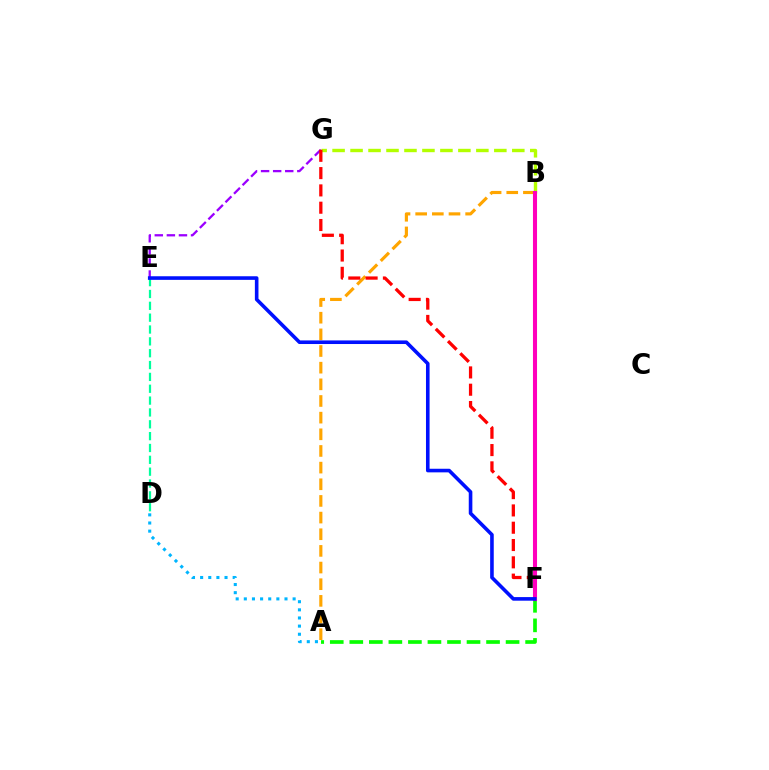{('E', 'G'): [{'color': '#9b00ff', 'line_style': 'dashed', 'thickness': 1.64}], ('A', 'B'): [{'color': '#ffa500', 'line_style': 'dashed', 'thickness': 2.26}], ('B', 'G'): [{'color': '#b3ff00', 'line_style': 'dashed', 'thickness': 2.44}], ('D', 'E'): [{'color': '#00ff9d', 'line_style': 'dashed', 'thickness': 1.61}], ('A', 'F'): [{'color': '#08ff00', 'line_style': 'dashed', 'thickness': 2.65}], ('F', 'G'): [{'color': '#ff0000', 'line_style': 'dashed', 'thickness': 2.35}], ('A', 'D'): [{'color': '#00b5ff', 'line_style': 'dotted', 'thickness': 2.21}], ('B', 'F'): [{'color': '#ff00bd', 'line_style': 'solid', 'thickness': 2.93}], ('E', 'F'): [{'color': '#0010ff', 'line_style': 'solid', 'thickness': 2.59}]}